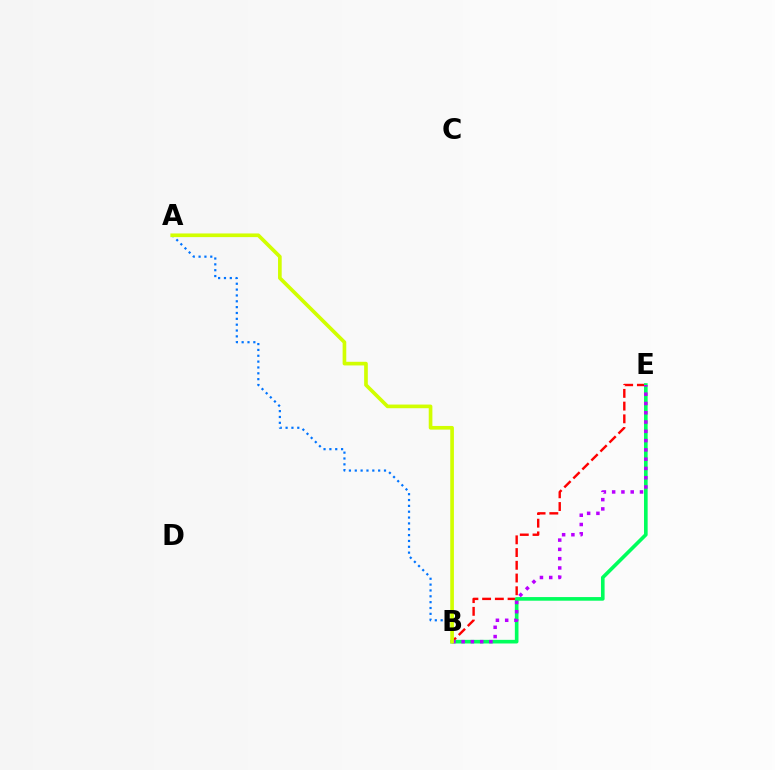{('B', 'E'): [{'color': '#ff0000', 'line_style': 'dashed', 'thickness': 1.73}, {'color': '#00ff5c', 'line_style': 'solid', 'thickness': 2.62}, {'color': '#b900ff', 'line_style': 'dotted', 'thickness': 2.52}], ('A', 'B'): [{'color': '#0074ff', 'line_style': 'dotted', 'thickness': 1.59}, {'color': '#d1ff00', 'line_style': 'solid', 'thickness': 2.64}]}